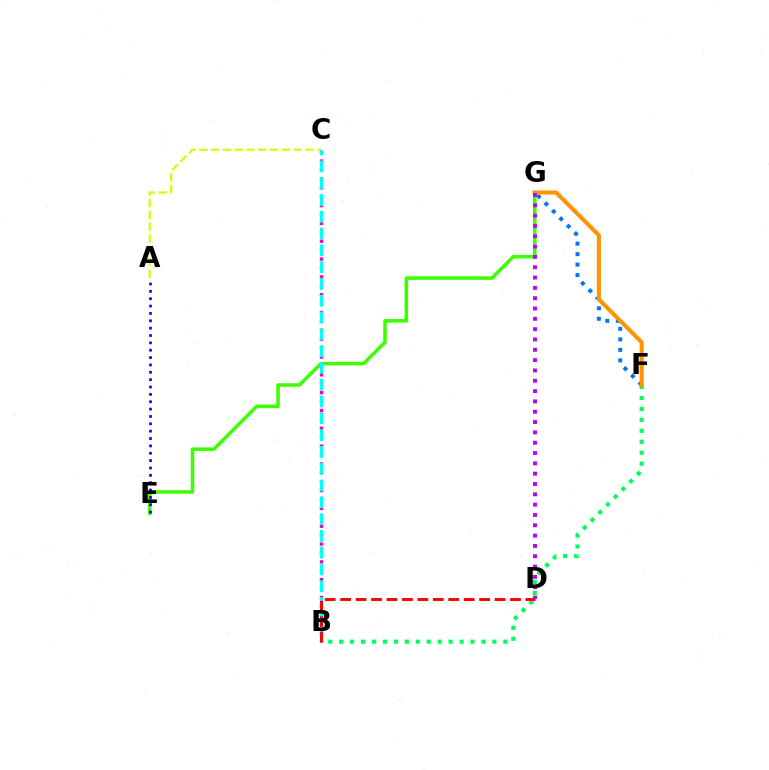{('A', 'C'): [{'color': '#d1ff00', 'line_style': 'dashed', 'thickness': 1.6}], ('F', 'G'): [{'color': '#0074ff', 'line_style': 'dotted', 'thickness': 2.85}, {'color': '#ff9400', 'line_style': 'solid', 'thickness': 2.95}], ('B', 'C'): [{'color': '#ff00ac', 'line_style': 'dotted', 'thickness': 2.42}, {'color': '#00fff6', 'line_style': 'dashed', 'thickness': 2.28}], ('E', 'G'): [{'color': '#3dff00', 'line_style': 'solid', 'thickness': 2.54}], ('B', 'F'): [{'color': '#00ff5c', 'line_style': 'dotted', 'thickness': 2.97}], ('B', 'D'): [{'color': '#ff0000', 'line_style': 'dashed', 'thickness': 2.1}], ('A', 'E'): [{'color': '#2500ff', 'line_style': 'dotted', 'thickness': 2.0}], ('D', 'G'): [{'color': '#b900ff', 'line_style': 'dotted', 'thickness': 2.8}]}